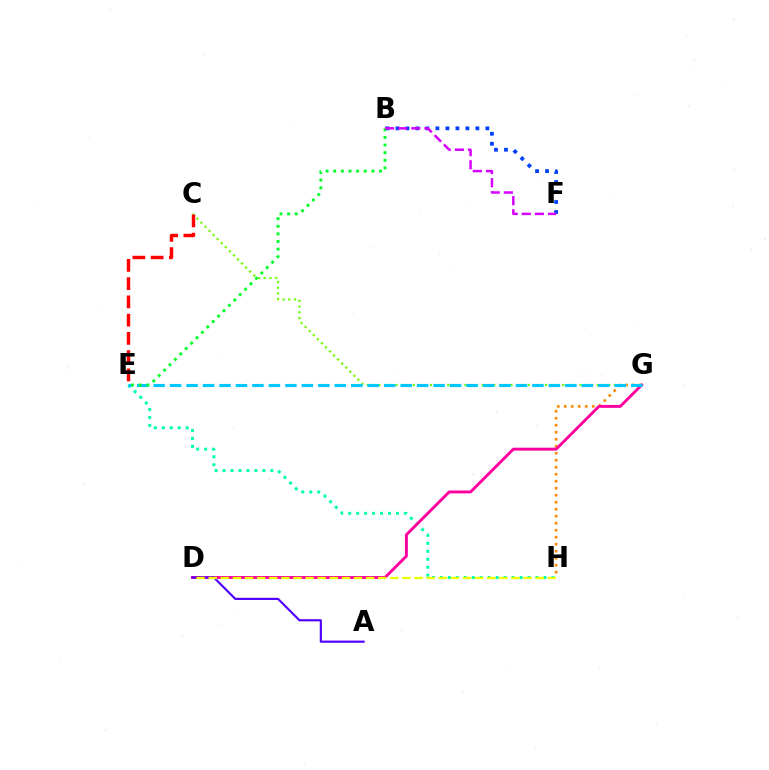{('C', 'G'): [{'color': '#66ff00', 'line_style': 'dotted', 'thickness': 1.56}], ('G', 'H'): [{'color': '#ff8800', 'line_style': 'dotted', 'thickness': 1.9}], ('E', 'H'): [{'color': '#00ffaf', 'line_style': 'dotted', 'thickness': 2.16}], ('D', 'G'): [{'color': '#ff00a0', 'line_style': 'solid', 'thickness': 2.11}], ('B', 'F'): [{'color': '#003fff', 'line_style': 'dotted', 'thickness': 2.71}, {'color': '#d600ff', 'line_style': 'dashed', 'thickness': 1.78}], ('E', 'G'): [{'color': '#00c7ff', 'line_style': 'dashed', 'thickness': 2.24}], ('C', 'E'): [{'color': '#ff0000', 'line_style': 'dashed', 'thickness': 2.48}], ('B', 'E'): [{'color': '#00ff27', 'line_style': 'dotted', 'thickness': 2.07}], ('A', 'D'): [{'color': '#4f00ff', 'line_style': 'solid', 'thickness': 1.55}], ('D', 'H'): [{'color': '#eeff00', 'line_style': 'dashed', 'thickness': 1.65}]}